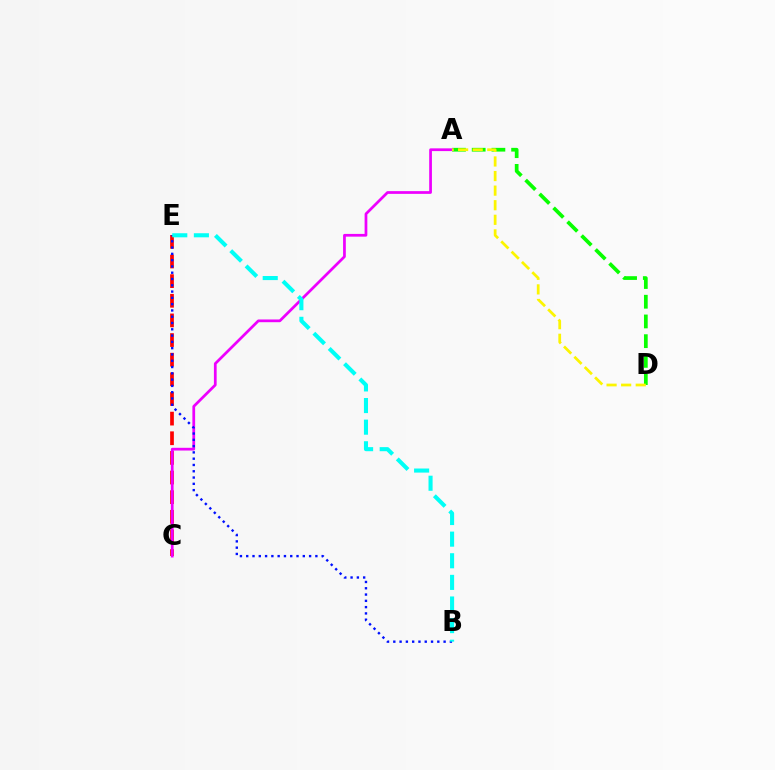{('C', 'E'): [{'color': '#ff0000', 'line_style': 'dashed', 'thickness': 2.67}], ('A', 'D'): [{'color': '#08ff00', 'line_style': 'dashed', 'thickness': 2.68}, {'color': '#fcf500', 'line_style': 'dashed', 'thickness': 1.98}], ('A', 'C'): [{'color': '#ee00ff', 'line_style': 'solid', 'thickness': 1.97}], ('B', 'E'): [{'color': '#0010ff', 'line_style': 'dotted', 'thickness': 1.71}, {'color': '#00fff6', 'line_style': 'dashed', 'thickness': 2.94}]}